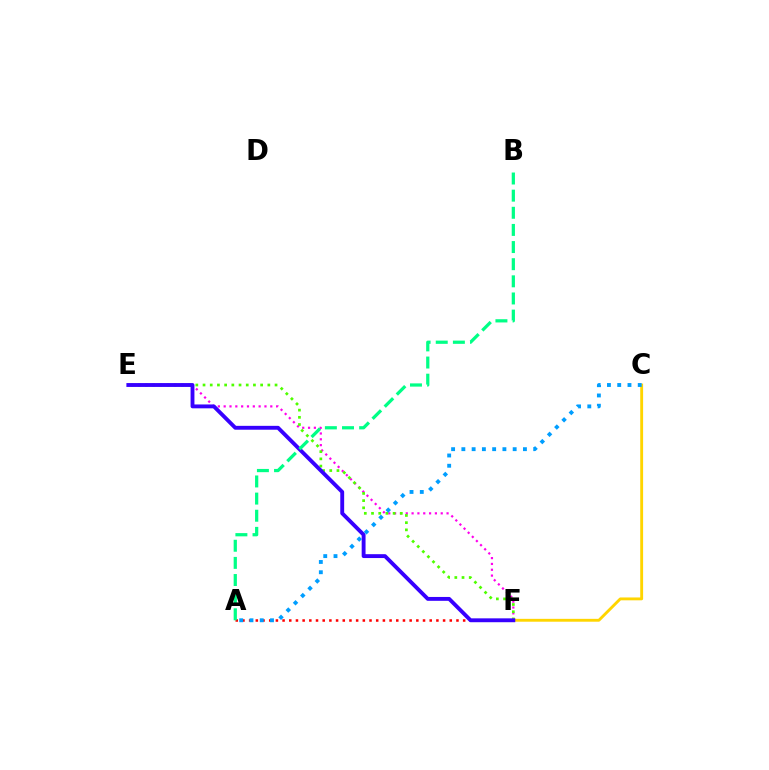{('E', 'F'): [{'color': '#ff00ed', 'line_style': 'dotted', 'thickness': 1.58}, {'color': '#4fff00', 'line_style': 'dotted', 'thickness': 1.96}, {'color': '#3700ff', 'line_style': 'solid', 'thickness': 2.79}], ('A', 'F'): [{'color': '#ff0000', 'line_style': 'dotted', 'thickness': 1.82}], ('C', 'F'): [{'color': '#ffd500', 'line_style': 'solid', 'thickness': 2.06}], ('A', 'B'): [{'color': '#00ff86', 'line_style': 'dashed', 'thickness': 2.33}], ('A', 'C'): [{'color': '#009eff', 'line_style': 'dotted', 'thickness': 2.79}]}